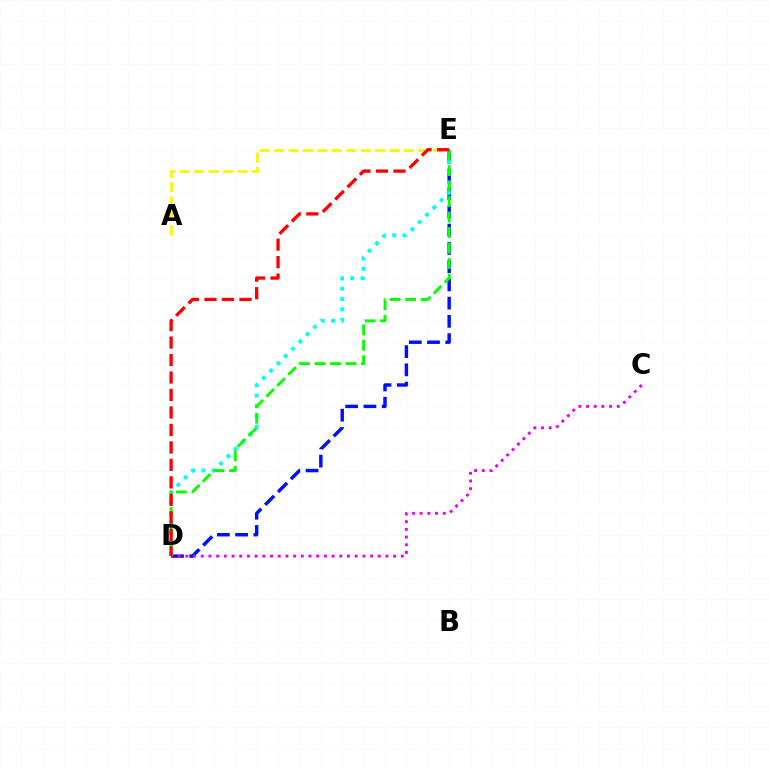{('D', 'E'): [{'color': '#0010ff', 'line_style': 'dashed', 'thickness': 2.48}, {'color': '#00fff6', 'line_style': 'dotted', 'thickness': 2.8}, {'color': '#08ff00', 'line_style': 'dashed', 'thickness': 2.1}, {'color': '#ff0000', 'line_style': 'dashed', 'thickness': 2.38}], ('C', 'D'): [{'color': '#ee00ff', 'line_style': 'dotted', 'thickness': 2.09}], ('A', 'E'): [{'color': '#fcf500', 'line_style': 'dashed', 'thickness': 1.96}]}